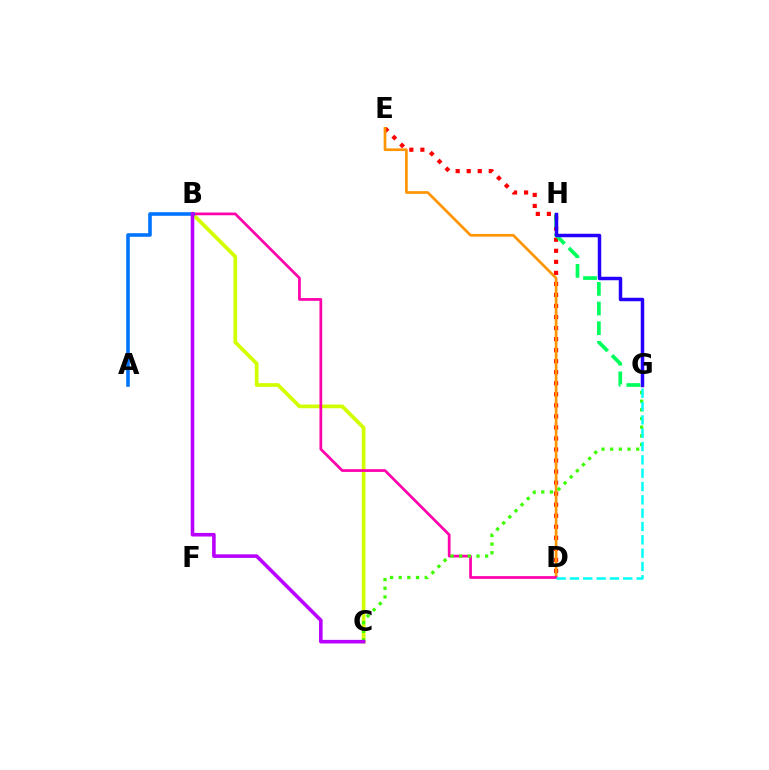{('D', 'E'): [{'color': '#ff0000', 'line_style': 'dotted', 'thickness': 3.0}, {'color': '#ff9400', 'line_style': 'solid', 'thickness': 1.93}], ('B', 'C'): [{'color': '#d1ff00', 'line_style': 'solid', 'thickness': 2.67}, {'color': '#b900ff', 'line_style': 'solid', 'thickness': 2.59}], ('G', 'H'): [{'color': '#00ff5c', 'line_style': 'dashed', 'thickness': 2.67}, {'color': '#2500ff', 'line_style': 'solid', 'thickness': 2.5}], ('B', 'D'): [{'color': '#ff00ac', 'line_style': 'solid', 'thickness': 1.96}], ('A', 'B'): [{'color': '#0074ff', 'line_style': 'solid', 'thickness': 2.58}], ('C', 'G'): [{'color': '#3dff00', 'line_style': 'dotted', 'thickness': 2.35}], ('D', 'G'): [{'color': '#00fff6', 'line_style': 'dashed', 'thickness': 1.81}]}